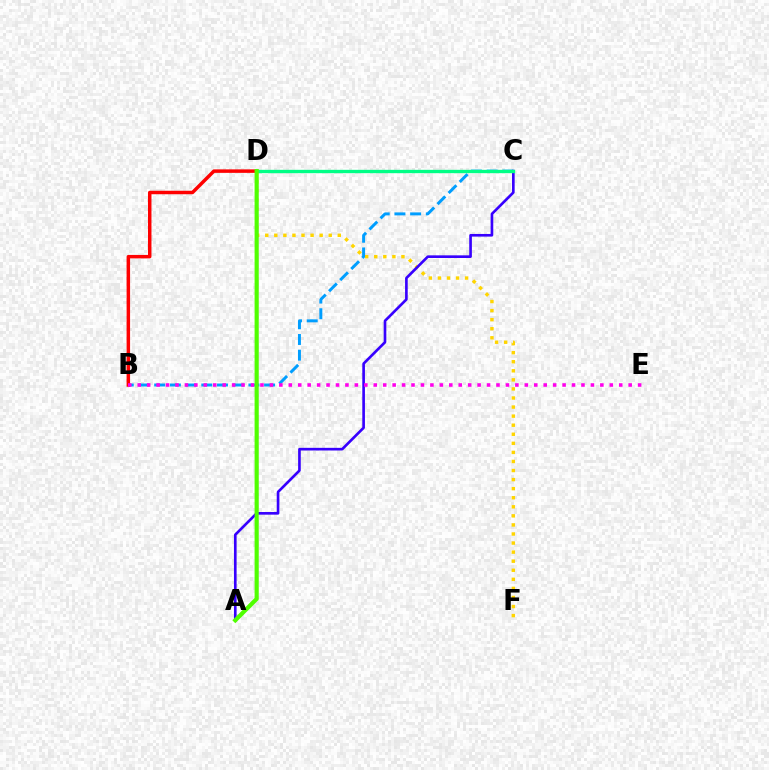{('B', 'C'): [{'color': '#009eff', 'line_style': 'dashed', 'thickness': 2.13}], ('B', 'D'): [{'color': '#ff0000', 'line_style': 'solid', 'thickness': 2.51}], ('D', 'F'): [{'color': '#ffd500', 'line_style': 'dotted', 'thickness': 2.46}], ('A', 'C'): [{'color': '#3700ff', 'line_style': 'solid', 'thickness': 1.91}], ('B', 'E'): [{'color': '#ff00ed', 'line_style': 'dotted', 'thickness': 2.57}], ('C', 'D'): [{'color': '#00ff86', 'line_style': 'solid', 'thickness': 2.41}], ('A', 'D'): [{'color': '#4fff00', 'line_style': 'solid', 'thickness': 2.99}]}